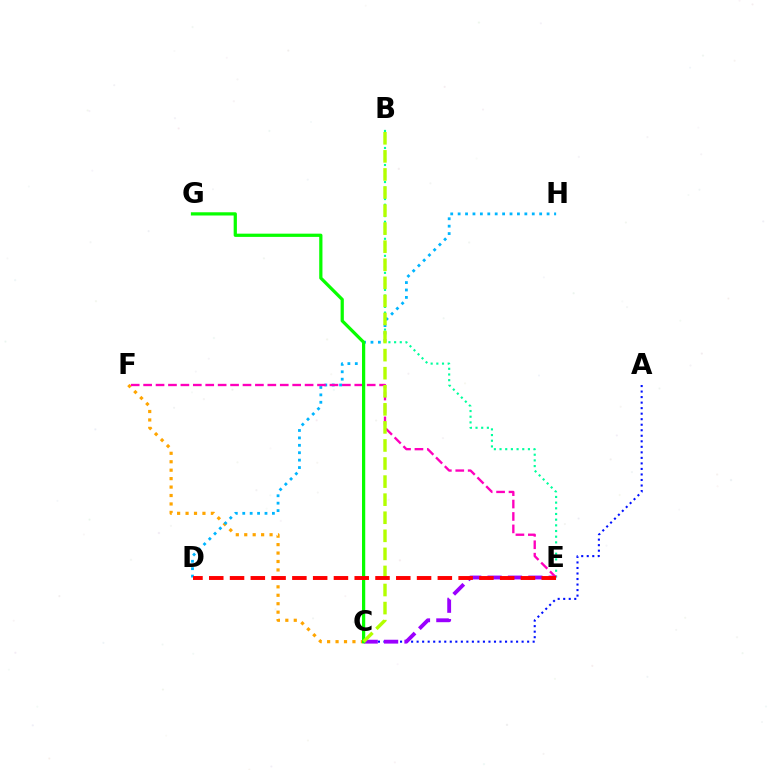{('A', 'C'): [{'color': '#0010ff', 'line_style': 'dotted', 'thickness': 1.5}], ('C', 'F'): [{'color': '#ffa500', 'line_style': 'dotted', 'thickness': 2.29}], ('D', 'H'): [{'color': '#00b5ff', 'line_style': 'dotted', 'thickness': 2.01}], ('C', 'E'): [{'color': '#9b00ff', 'line_style': 'dashed', 'thickness': 2.77}], ('B', 'E'): [{'color': '#00ff9d', 'line_style': 'dotted', 'thickness': 1.54}], ('E', 'F'): [{'color': '#ff00bd', 'line_style': 'dashed', 'thickness': 1.69}], ('C', 'G'): [{'color': '#08ff00', 'line_style': 'solid', 'thickness': 2.33}], ('B', 'C'): [{'color': '#b3ff00', 'line_style': 'dashed', 'thickness': 2.45}], ('D', 'E'): [{'color': '#ff0000', 'line_style': 'dashed', 'thickness': 2.82}]}